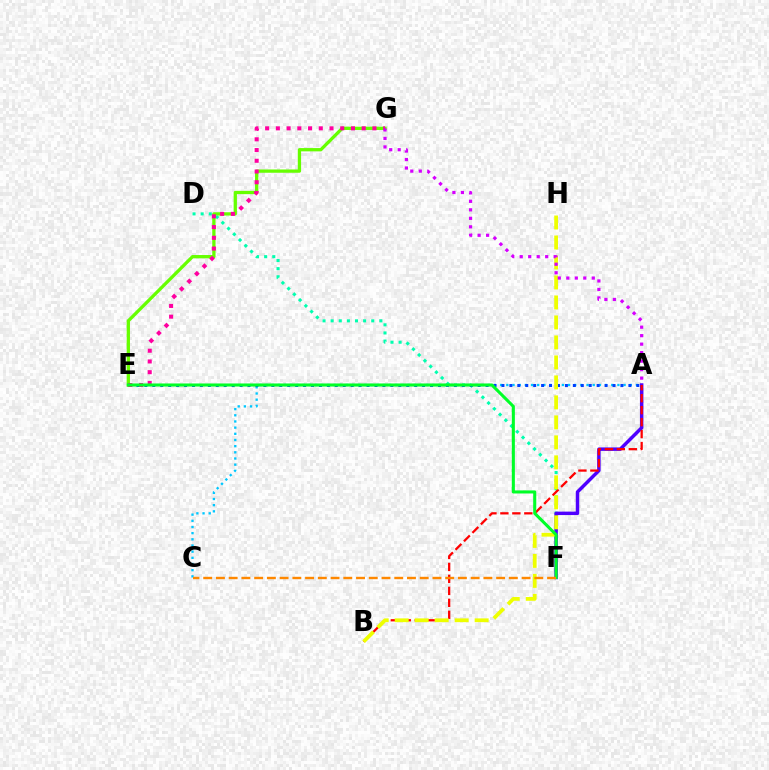{('D', 'F'): [{'color': '#00ffaf', 'line_style': 'dotted', 'thickness': 2.21}], ('A', 'C'): [{'color': '#00c7ff', 'line_style': 'dotted', 'thickness': 1.68}], ('A', 'E'): [{'color': '#003fff', 'line_style': 'dotted', 'thickness': 2.16}], ('A', 'F'): [{'color': '#4f00ff', 'line_style': 'solid', 'thickness': 2.49}], ('E', 'G'): [{'color': '#66ff00', 'line_style': 'solid', 'thickness': 2.36}, {'color': '#ff00a0', 'line_style': 'dotted', 'thickness': 2.92}], ('A', 'B'): [{'color': '#ff0000', 'line_style': 'dashed', 'thickness': 1.63}], ('B', 'H'): [{'color': '#eeff00', 'line_style': 'dashed', 'thickness': 2.72}], ('A', 'G'): [{'color': '#d600ff', 'line_style': 'dotted', 'thickness': 2.31}], ('E', 'F'): [{'color': '#00ff27', 'line_style': 'solid', 'thickness': 2.21}], ('C', 'F'): [{'color': '#ff8800', 'line_style': 'dashed', 'thickness': 1.73}]}